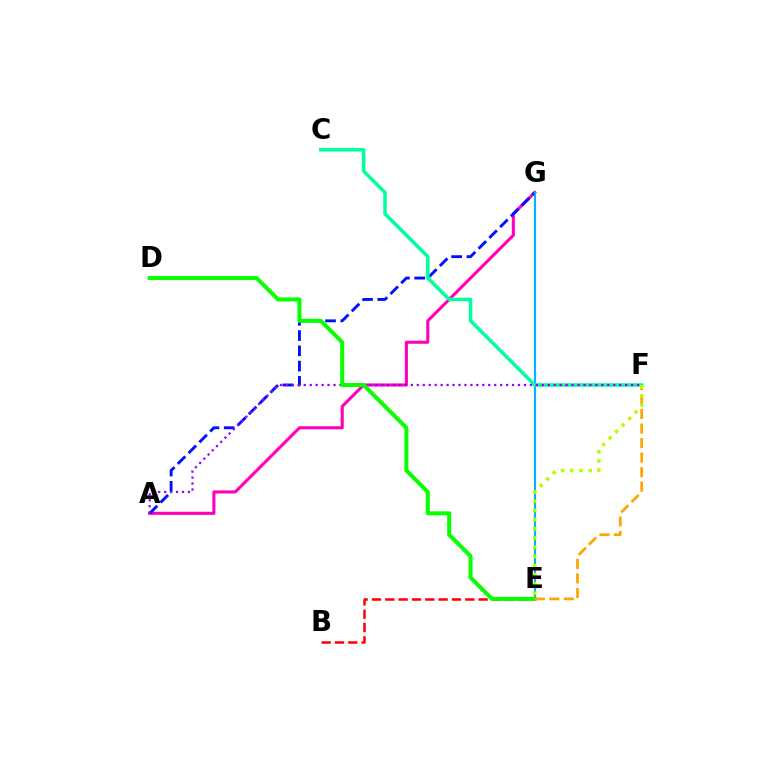{('B', 'E'): [{'color': '#ff0000', 'line_style': 'dashed', 'thickness': 1.81}], ('A', 'G'): [{'color': '#ff00bd', 'line_style': 'solid', 'thickness': 2.23}, {'color': '#0010ff', 'line_style': 'dashed', 'thickness': 2.07}], ('E', 'G'): [{'color': '#00b5ff', 'line_style': 'solid', 'thickness': 1.53}], ('C', 'F'): [{'color': '#00ff9d', 'line_style': 'solid', 'thickness': 2.54}], ('A', 'F'): [{'color': '#9b00ff', 'line_style': 'dotted', 'thickness': 1.62}], ('D', 'E'): [{'color': '#08ff00', 'line_style': 'solid', 'thickness': 2.88}], ('E', 'F'): [{'color': '#ffa500', 'line_style': 'dashed', 'thickness': 1.98}, {'color': '#b3ff00', 'line_style': 'dotted', 'thickness': 2.5}]}